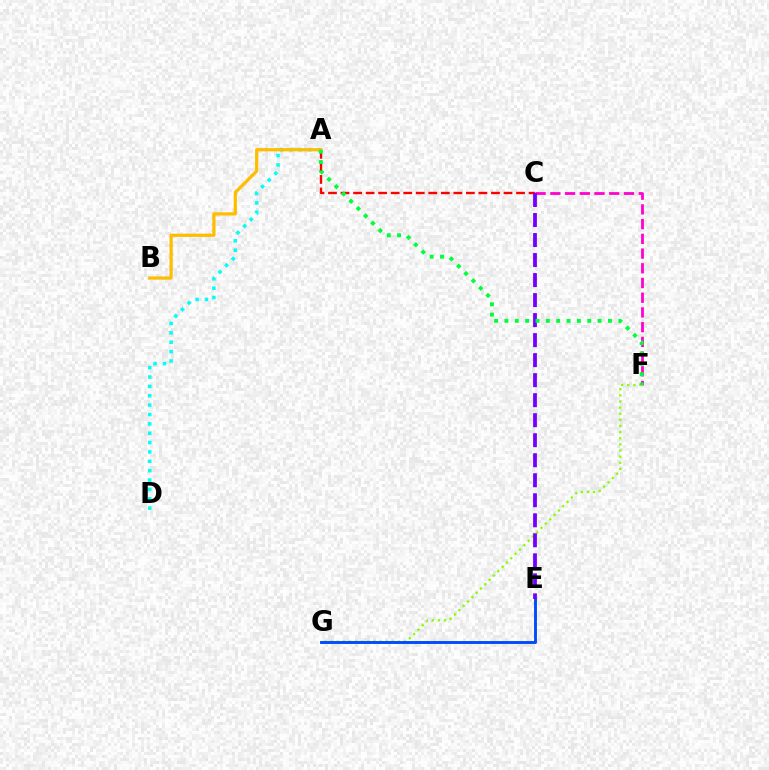{('C', 'F'): [{'color': '#ff00cf', 'line_style': 'dashed', 'thickness': 2.0}], ('A', 'D'): [{'color': '#00fff6', 'line_style': 'dotted', 'thickness': 2.54}], ('A', 'B'): [{'color': '#ffbd00', 'line_style': 'solid', 'thickness': 2.32}], ('F', 'G'): [{'color': '#84ff00', 'line_style': 'dotted', 'thickness': 1.66}], ('A', 'C'): [{'color': '#ff0000', 'line_style': 'dashed', 'thickness': 1.7}], ('E', 'G'): [{'color': '#004bff', 'line_style': 'solid', 'thickness': 2.09}], ('C', 'E'): [{'color': '#7200ff', 'line_style': 'dashed', 'thickness': 2.72}], ('A', 'F'): [{'color': '#00ff39', 'line_style': 'dotted', 'thickness': 2.81}]}